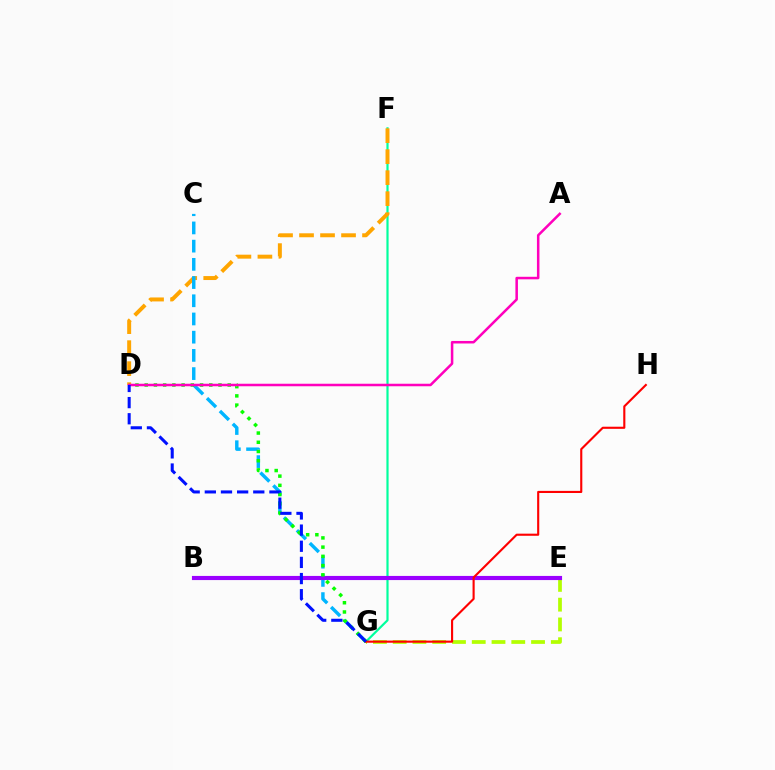{('F', 'G'): [{'color': '#00ff9d', 'line_style': 'solid', 'thickness': 1.58}], ('D', 'F'): [{'color': '#ffa500', 'line_style': 'dashed', 'thickness': 2.85}], ('C', 'G'): [{'color': '#00b5ff', 'line_style': 'dashed', 'thickness': 2.47}], ('E', 'G'): [{'color': '#b3ff00', 'line_style': 'dashed', 'thickness': 2.69}], ('B', 'E'): [{'color': '#9b00ff', 'line_style': 'solid', 'thickness': 2.98}], ('D', 'G'): [{'color': '#08ff00', 'line_style': 'dotted', 'thickness': 2.51}, {'color': '#0010ff', 'line_style': 'dashed', 'thickness': 2.19}], ('G', 'H'): [{'color': '#ff0000', 'line_style': 'solid', 'thickness': 1.53}], ('A', 'D'): [{'color': '#ff00bd', 'line_style': 'solid', 'thickness': 1.82}]}